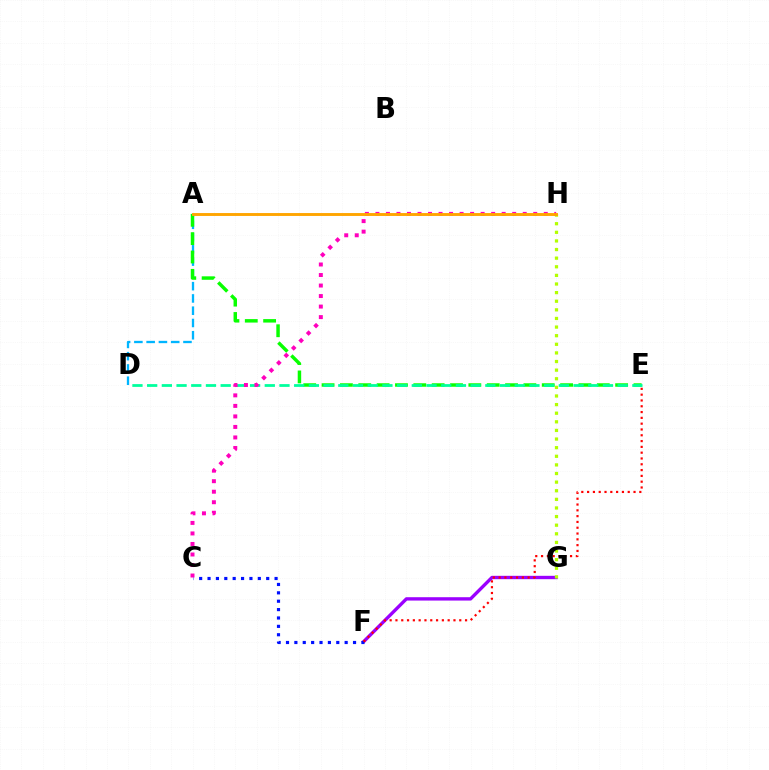{('F', 'G'): [{'color': '#9b00ff', 'line_style': 'solid', 'thickness': 2.42}], ('G', 'H'): [{'color': '#b3ff00', 'line_style': 'dotted', 'thickness': 2.34}], ('C', 'F'): [{'color': '#0010ff', 'line_style': 'dotted', 'thickness': 2.28}], ('E', 'F'): [{'color': '#ff0000', 'line_style': 'dotted', 'thickness': 1.58}], ('A', 'D'): [{'color': '#00b5ff', 'line_style': 'dashed', 'thickness': 1.67}], ('A', 'E'): [{'color': '#08ff00', 'line_style': 'dashed', 'thickness': 2.49}], ('D', 'E'): [{'color': '#00ff9d', 'line_style': 'dashed', 'thickness': 2.0}], ('C', 'H'): [{'color': '#ff00bd', 'line_style': 'dotted', 'thickness': 2.86}], ('A', 'H'): [{'color': '#ffa500', 'line_style': 'solid', 'thickness': 2.09}]}